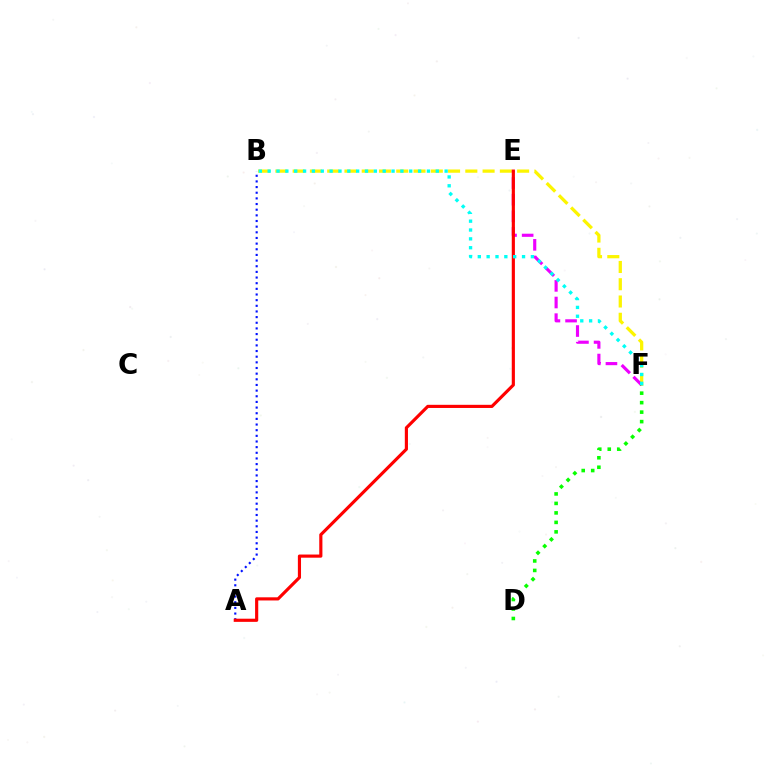{('B', 'F'): [{'color': '#fcf500', 'line_style': 'dashed', 'thickness': 2.35}, {'color': '#00fff6', 'line_style': 'dotted', 'thickness': 2.4}], ('E', 'F'): [{'color': '#ee00ff', 'line_style': 'dashed', 'thickness': 2.26}], ('A', 'B'): [{'color': '#0010ff', 'line_style': 'dotted', 'thickness': 1.54}], ('A', 'E'): [{'color': '#ff0000', 'line_style': 'solid', 'thickness': 2.27}], ('D', 'F'): [{'color': '#08ff00', 'line_style': 'dotted', 'thickness': 2.58}]}